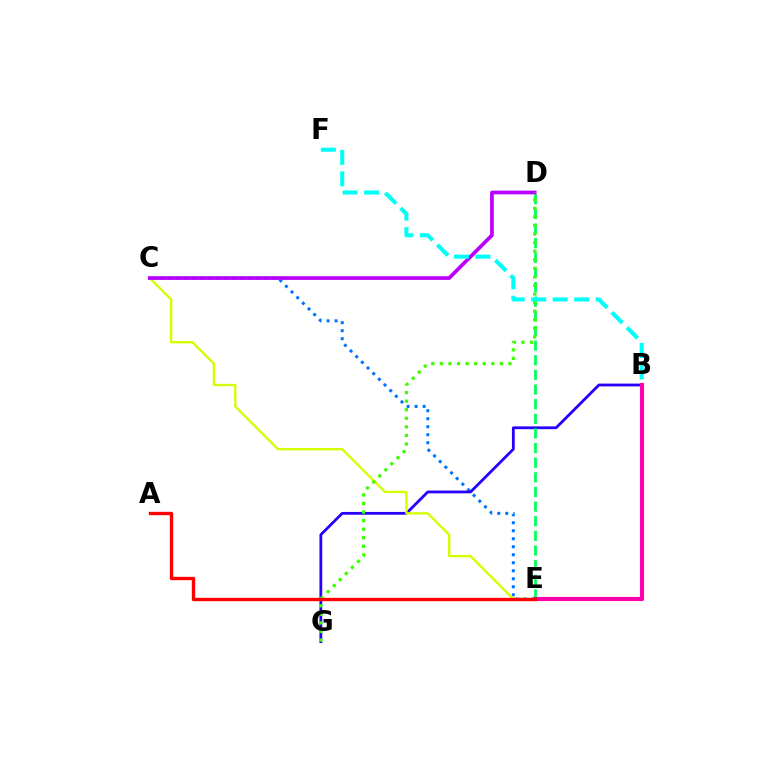{('C', 'E'): [{'color': '#0074ff', 'line_style': 'dotted', 'thickness': 2.17}, {'color': '#d1ff00', 'line_style': 'solid', 'thickness': 1.68}], ('B', 'G'): [{'color': '#2500ff', 'line_style': 'solid', 'thickness': 2.01}], ('D', 'E'): [{'color': '#00ff5c', 'line_style': 'dashed', 'thickness': 1.99}], ('C', 'D'): [{'color': '#b900ff', 'line_style': 'solid', 'thickness': 2.66}], ('B', 'E'): [{'color': '#ff9400', 'line_style': 'solid', 'thickness': 2.86}, {'color': '#ff00ac', 'line_style': 'solid', 'thickness': 2.95}], ('D', 'G'): [{'color': '#3dff00', 'line_style': 'dotted', 'thickness': 2.33}], ('A', 'E'): [{'color': '#ff0000', 'line_style': 'solid', 'thickness': 2.42}], ('B', 'F'): [{'color': '#00fff6', 'line_style': 'dashed', 'thickness': 2.92}]}